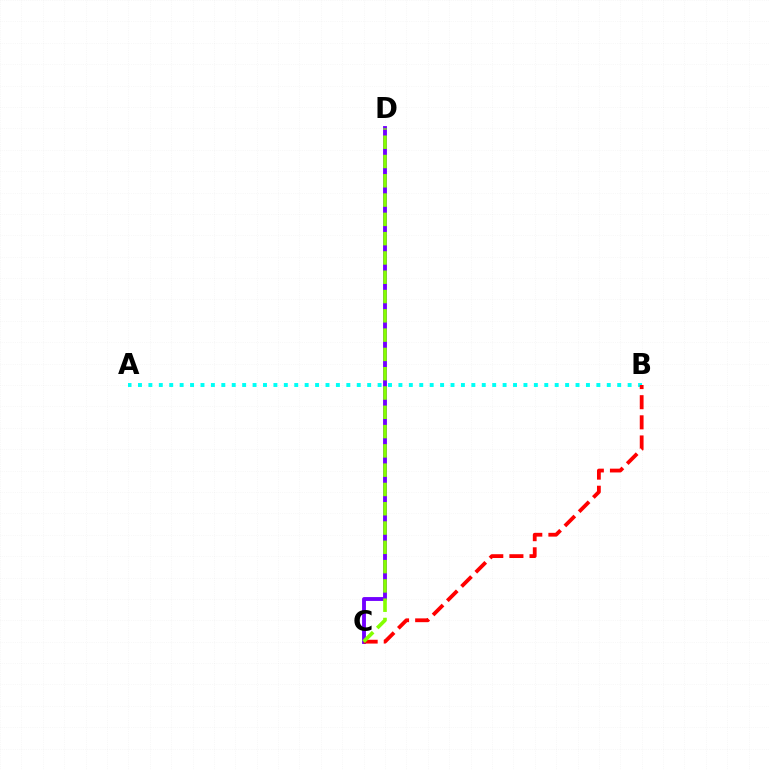{('C', 'D'): [{'color': '#7200ff', 'line_style': 'solid', 'thickness': 2.78}, {'color': '#84ff00', 'line_style': 'dashed', 'thickness': 2.62}], ('A', 'B'): [{'color': '#00fff6', 'line_style': 'dotted', 'thickness': 2.83}], ('B', 'C'): [{'color': '#ff0000', 'line_style': 'dashed', 'thickness': 2.74}]}